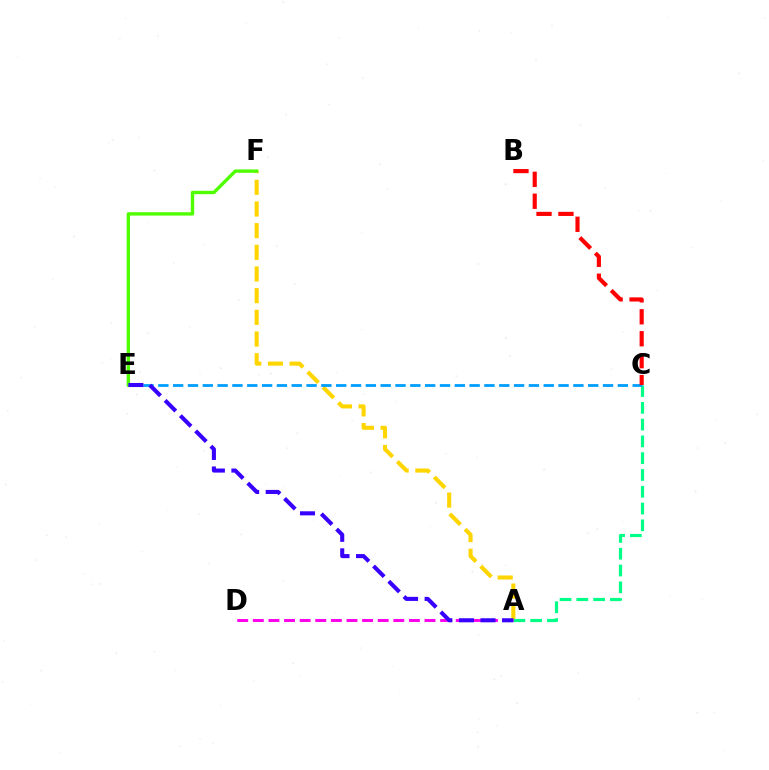{('A', 'F'): [{'color': '#ffd500', 'line_style': 'dashed', 'thickness': 2.94}], ('A', 'C'): [{'color': '#00ff86', 'line_style': 'dashed', 'thickness': 2.28}], ('C', 'E'): [{'color': '#009eff', 'line_style': 'dashed', 'thickness': 2.01}], ('B', 'C'): [{'color': '#ff0000', 'line_style': 'dashed', 'thickness': 2.98}], ('A', 'D'): [{'color': '#ff00ed', 'line_style': 'dashed', 'thickness': 2.12}], ('E', 'F'): [{'color': '#4fff00', 'line_style': 'solid', 'thickness': 2.43}], ('A', 'E'): [{'color': '#3700ff', 'line_style': 'dashed', 'thickness': 2.93}]}